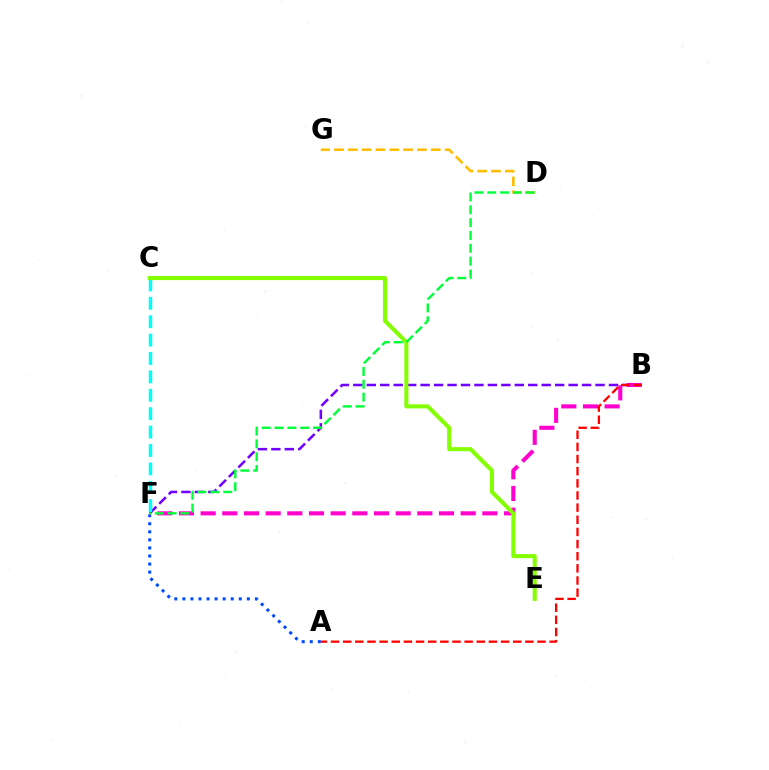{('A', 'F'): [{'color': '#004bff', 'line_style': 'dotted', 'thickness': 2.19}], ('B', 'F'): [{'color': '#7200ff', 'line_style': 'dashed', 'thickness': 1.83}, {'color': '#ff00cf', 'line_style': 'dashed', 'thickness': 2.94}], ('D', 'G'): [{'color': '#ffbd00', 'line_style': 'dashed', 'thickness': 1.88}], ('A', 'B'): [{'color': '#ff0000', 'line_style': 'dashed', 'thickness': 1.65}], ('C', 'F'): [{'color': '#00fff6', 'line_style': 'dashed', 'thickness': 2.5}], ('C', 'E'): [{'color': '#84ff00', 'line_style': 'solid', 'thickness': 2.93}], ('D', 'F'): [{'color': '#00ff39', 'line_style': 'dashed', 'thickness': 1.74}]}